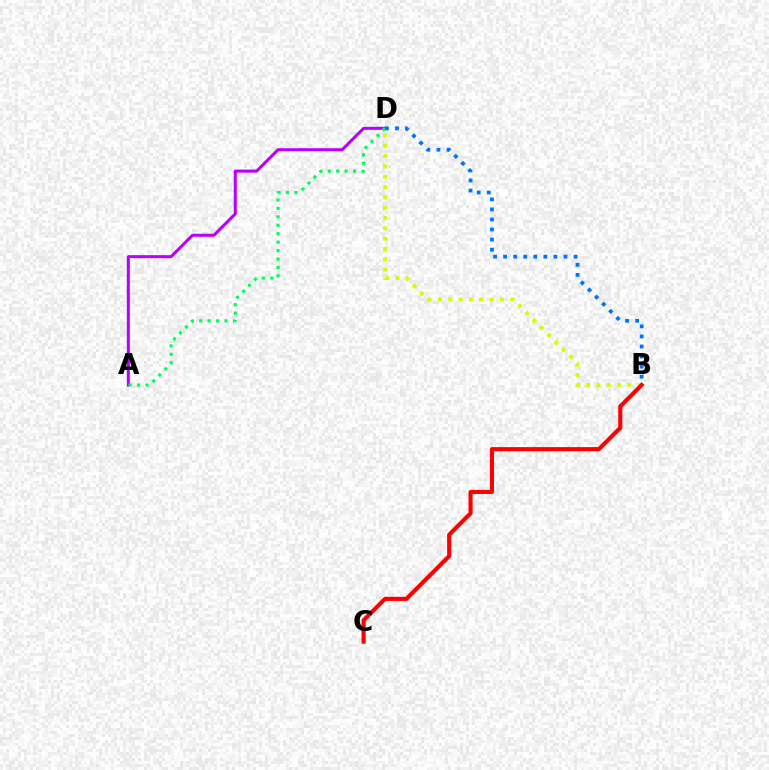{('A', 'D'): [{'color': '#b900ff', 'line_style': 'solid', 'thickness': 2.18}, {'color': '#00ff5c', 'line_style': 'dotted', 'thickness': 2.29}], ('B', 'D'): [{'color': '#d1ff00', 'line_style': 'dotted', 'thickness': 2.8}, {'color': '#0074ff', 'line_style': 'dotted', 'thickness': 2.74}], ('B', 'C'): [{'color': '#ff0000', 'line_style': 'solid', 'thickness': 2.96}]}